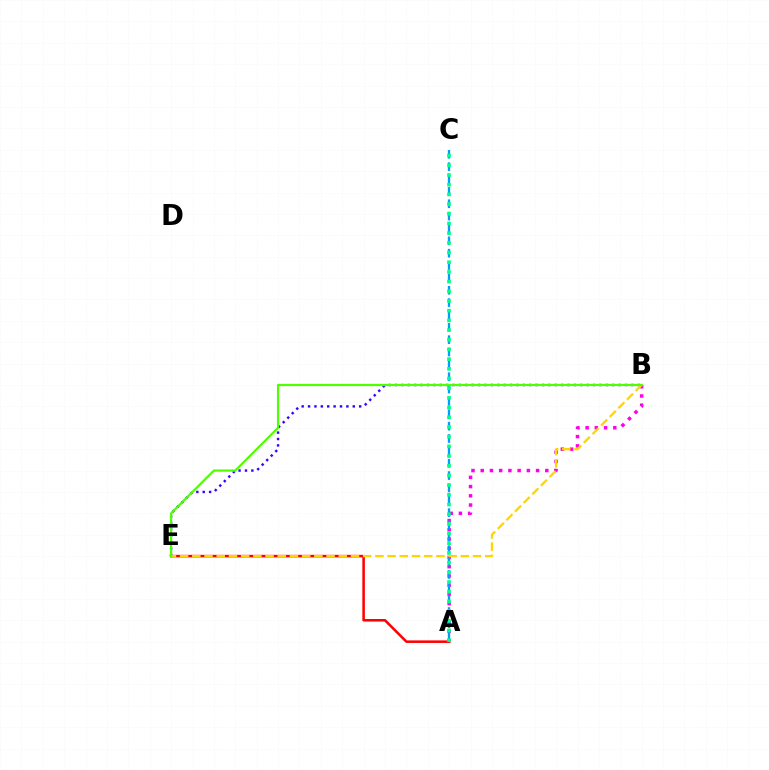{('A', 'B'): [{'color': '#ff00ed', 'line_style': 'dotted', 'thickness': 2.51}], ('A', 'C'): [{'color': '#009eff', 'line_style': 'dashed', 'thickness': 1.68}, {'color': '#00ff86', 'line_style': 'dotted', 'thickness': 2.63}], ('B', 'E'): [{'color': '#3700ff', 'line_style': 'dotted', 'thickness': 1.74}, {'color': '#ffd500', 'line_style': 'dashed', 'thickness': 1.66}, {'color': '#4fff00', 'line_style': 'solid', 'thickness': 1.59}], ('A', 'E'): [{'color': '#ff0000', 'line_style': 'solid', 'thickness': 1.83}]}